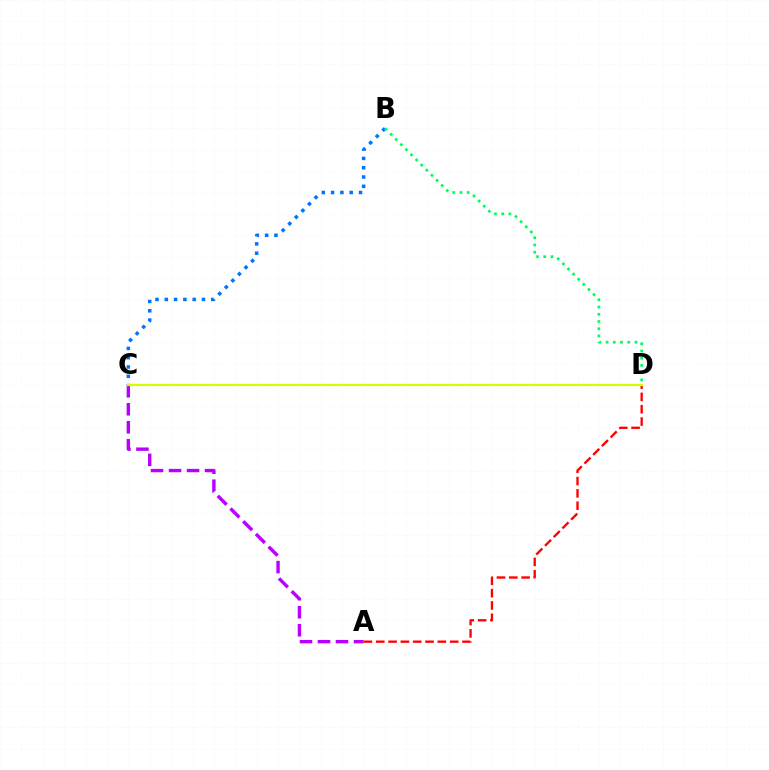{('A', 'D'): [{'color': '#ff0000', 'line_style': 'dashed', 'thickness': 1.67}], ('A', 'C'): [{'color': '#b900ff', 'line_style': 'dashed', 'thickness': 2.44}], ('B', 'C'): [{'color': '#0074ff', 'line_style': 'dotted', 'thickness': 2.53}], ('B', 'D'): [{'color': '#00ff5c', 'line_style': 'dotted', 'thickness': 1.96}], ('C', 'D'): [{'color': '#d1ff00', 'line_style': 'solid', 'thickness': 1.62}]}